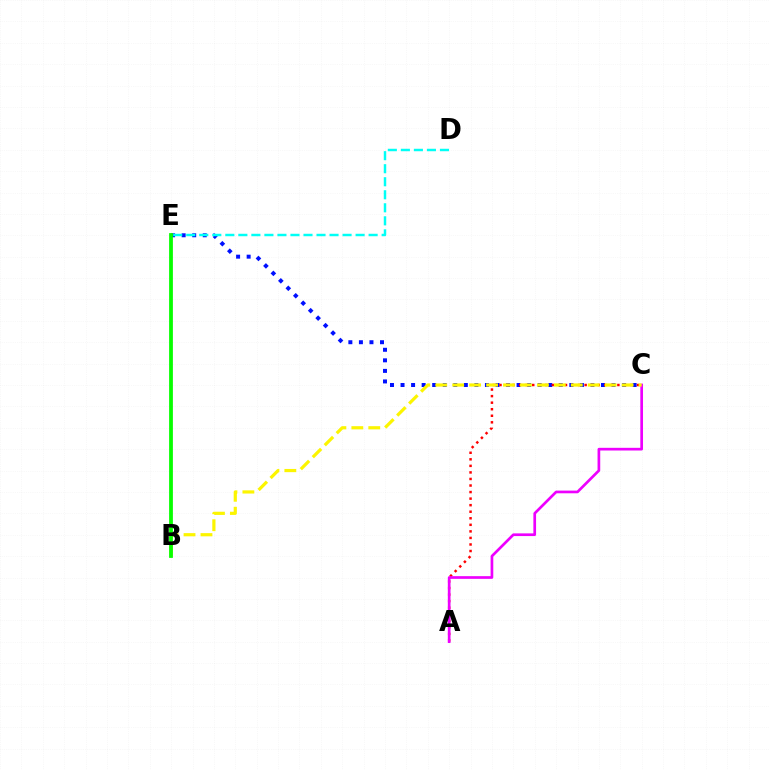{('C', 'E'): [{'color': '#0010ff', 'line_style': 'dotted', 'thickness': 2.87}], ('A', 'C'): [{'color': '#ff0000', 'line_style': 'dotted', 'thickness': 1.78}, {'color': '#ee00ff', 'line_style': 'solid', 'thickness': 1.94}], ('B', 'C'): [{'color': '#fcf500', 'line_style': 'dashed', 'thickness': 2.3}], ('D', 'E'): [{'color': '#00fff6', 'line_style': 'dashed', 'thickness': 1.77}], ('B', 'E'): [{'color': '#08ff00', 'line_style': 'solid', 'thickness': 2.72}]}